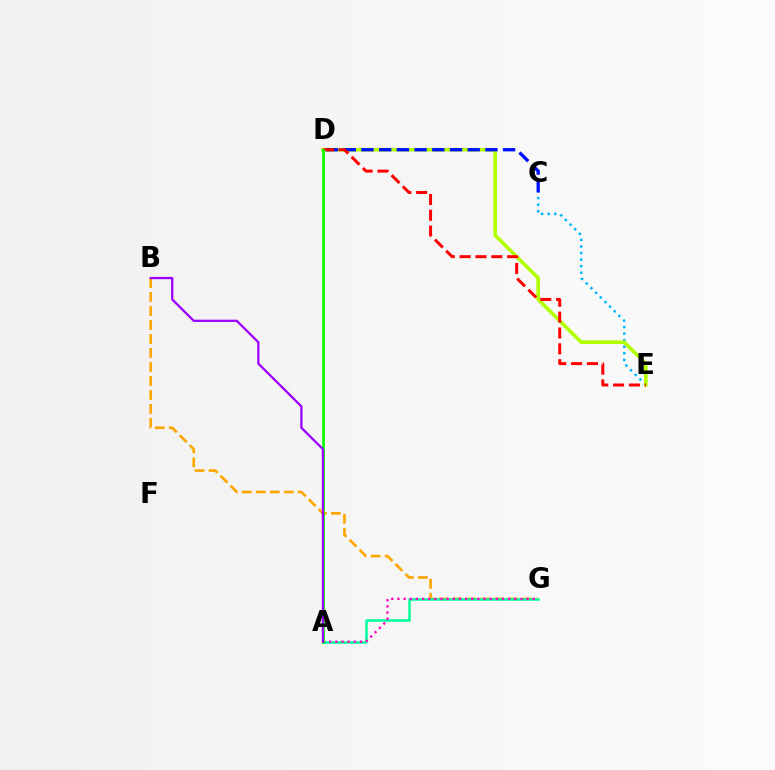{('C', 'E'): [{'color': '#00b5ff', 'line_style': 'dotted', 'thickness': 1.78}], ('B', 'G'): [{'color': '#ffa500', 'line_style': 'dashed', 'thickness': 1.9}], ('D', 'E'): [{'color': '#b3ff00', 'line_style': 'solid', 'thickness': 2.62}, {'color': '#ff0000', 'line_style': 'dashed', 'thickness': 2.15}], ('A', 'G'): [{'color': '#00ff9d', 'line_style': 'solid', 'thickness': 1.8}, {'color': '#ff00bd', 'line_style': 'dotted', 'thickness': 1.67}], ('C', 'D'): [{'color': '#0010ff', 'line_style': 'dashed', 'thickness': 2.4}], ('A', 'D'): [{'color': '#08ff00', 'line_style': 'solid', 'thickness': 1.94}], ('A', 'B'): [{'color': '#9b00ff', 'line_style': 'solid', 'thickness': 1.64}]}